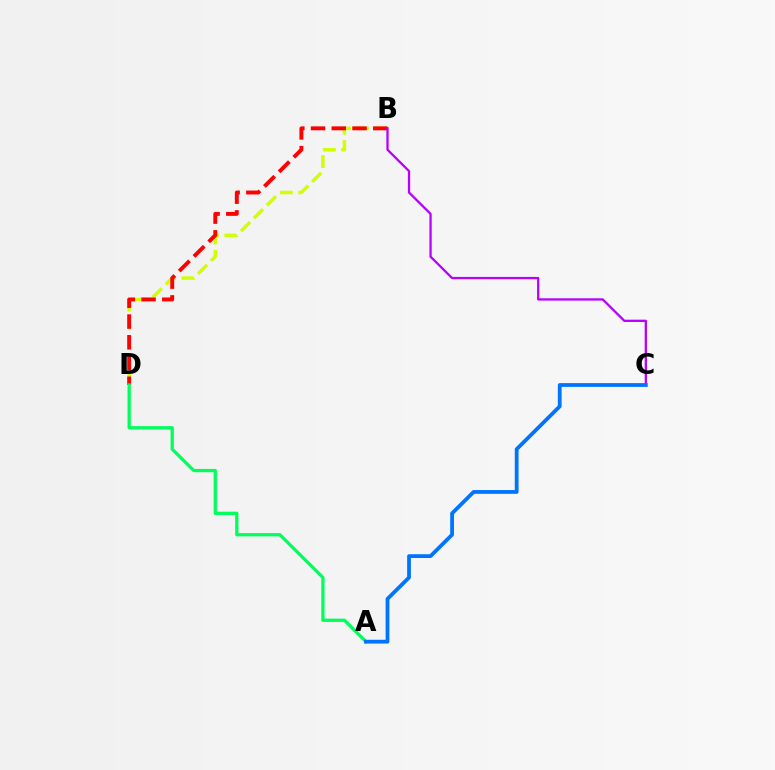{('B', 'D'): [{'color': '#d1ff00', 'line_style': 'dashed', 'thickness': 2.49}, {'color': '#ff0000', 'line_style': 'dashed', 'thickness': 2.82}], ('A', 'D'): [{'color': '#00ff5c', 'line_style': 'solid', 'thickness': 2.35}], ('B', 'C'): [{'color': '#b900ff', 'line_style': 'solid', 'thickness': 1.65}], ('A', 'C'): [{'color': '#0074ff', 'line_style': 'solid', 'thickness': 2.72}]}